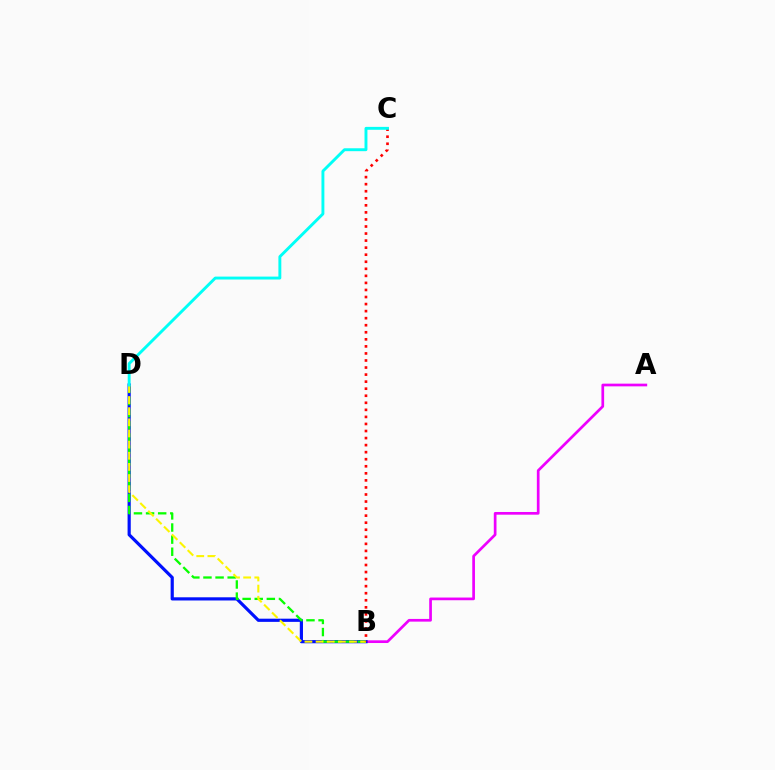{('A', 'B'): [{'color': '#ee00ff', 'line_style': 'solid', 'thickness': 1.95}], ('B', 'D'): [{'color': '#0010ff', 'line_style': 'solid', 'thickness': 2.29}, {'color': '#08ff00', 'line_style': 'dashed', 'thickness': 1.65}, {'color': '#fcf500', 'line_style': 'dashed', 'thickness': 1.51}], ('B', 'C'): [{'color': '#ff0000', 'line_style': 'dotted', 'thickness': 1.92}], ('C', 'D'): [{'color': '#00fff6', 'line_style': 'solid', 'thickness': 2.09}]}